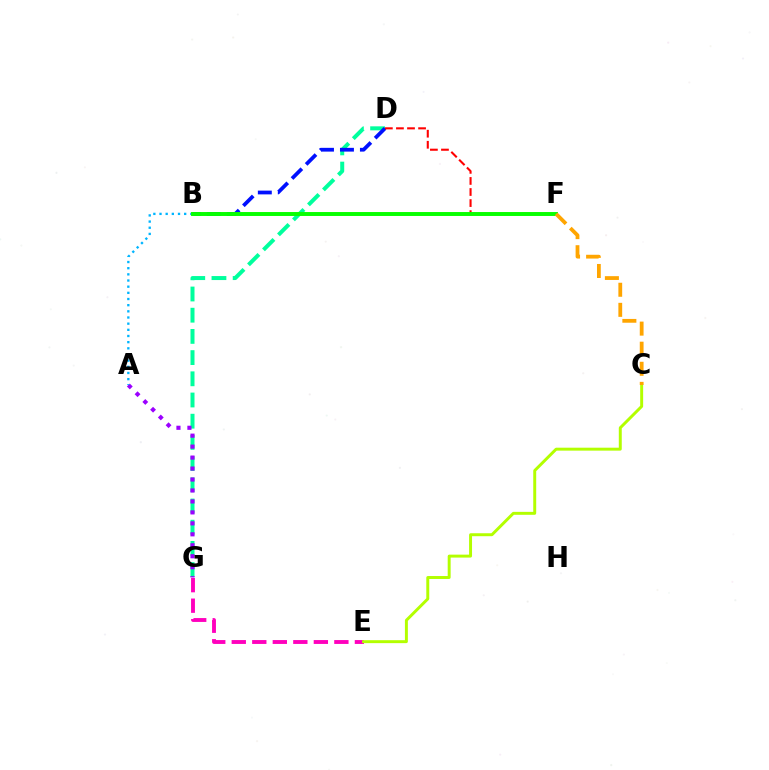{('D', 'G'): [{'color': '#00ff9d', 'line_style': 'dashed', 'thickness': 2.88}], ('A', 'G'): [{'color': '#9b00ff', 'line_style': 'dotted', 'thickness': 2.98}], ('B', 'D'): [{'color': '#0010ff', 'line_style': 'dashed', 'thickness': 2.71}], ('E', 'G'): [{'color': '#ff00bd', 'line_style': 'dashed', 'thickness': 2.79}], ('D', 'F'): [{'color': '#ff0000', 'line_style': 'dashed', 'thickness': 1.5}], ('A', 'B'): [{'color': '#00b5ff', 'line_style': 'dotted', 'thickness': 1.67}], ('B', 'F'): [{'color': '#08ff00', 'line_style': 'solid', 'thickness': 2.83}], ('C', 'E'): [{'color': '#b3ff00', 'line_style': 'solid', 'thickness': 2.12}], ('C', 'F'): [{'color': '#ffa500', 'line_style': 'dashed', 'thickness': 2.73}]}